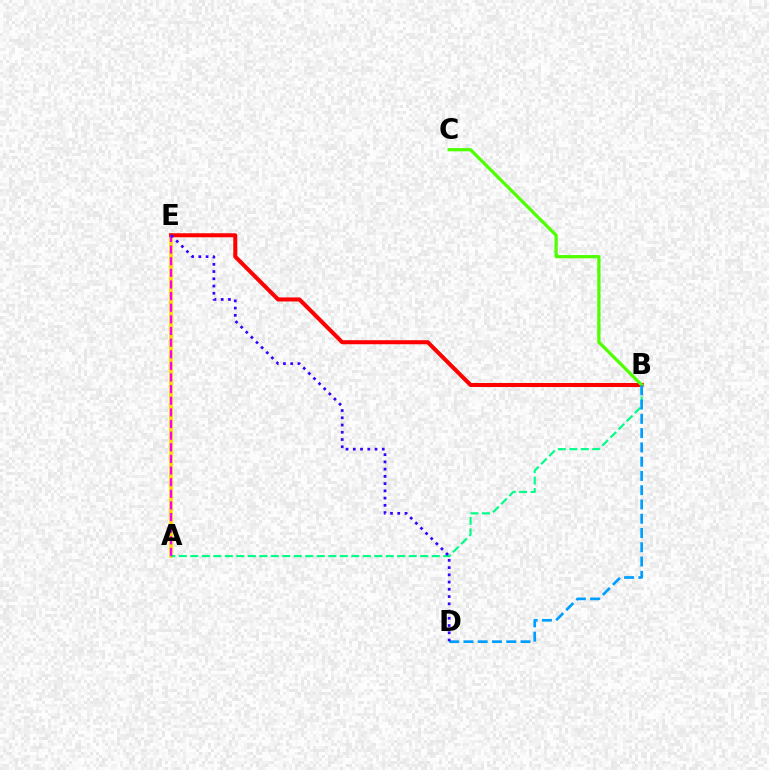{('A', 'E'): [{'color': '#ffd500', 'line_style': 'solid', 'thickness': 2.67}, {'color': '#ff00ed', 'line_style': 'dashed', 'thickness': 1.58}], ('A', 'B'): [{'color': '#00ff86', 'line_style': 'dashed', 'thickness': 1.56}], ('B', 'E'): [{'color': '#ff0000', 'line_style': 'solid', 'thickness': 2.91}], ('B', 'C'): [{'color': '#4fff00', 'line_style': 'solid', 'thickness': 2.34}], ('B', 'D'): [{'color': '#009eff', 'line_style': 'dashed', 'thickness': 1.94}], ('D', 'E'): [{'color': '#3700ff', 'line_style': 'dotted', 'thickness': 1.97}]}